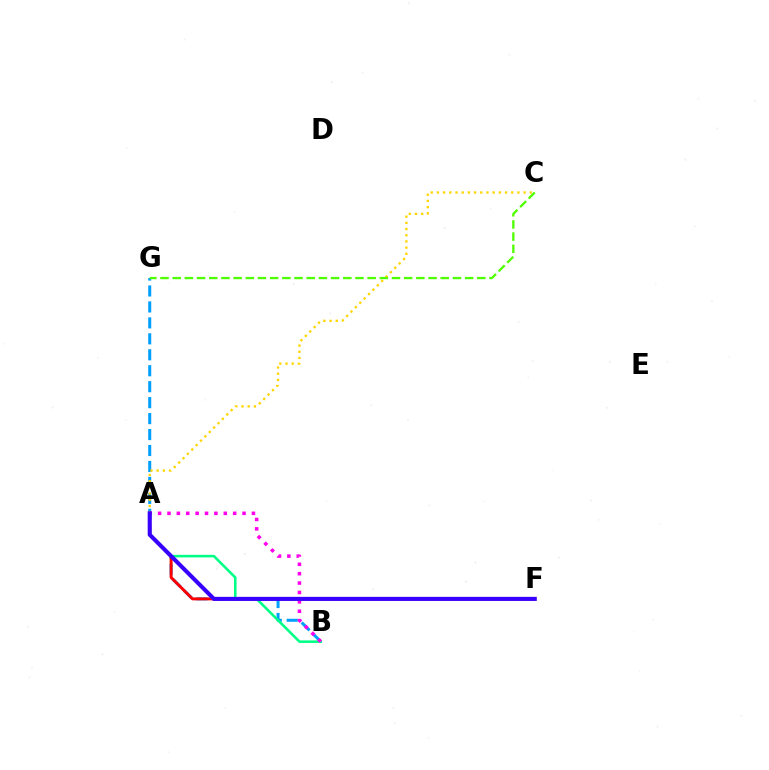{('B', 'G'): [{'color': '#009eff', 'line_style': 'dashed', 'thickness': 2.17}], ('A', 'C'): [{'color': '#ffd500', 'line_style': 'dotted', 'thickness': 1.68}], ('A', 'B'): [{'color': '#00ff86', 'line_style': 'solid', 'thickness': 1.84}, {'color': '#ff00ed', 'line_style': 'dotted', 'thickness': 2.55}], ('C', 'G'): [{'color': '#4fff00', 'line_style': 'dashed', 'thickness': 1.66}], ('A', 'F'): [{'color': '#ff0000', 'line_style': 'solid', 'thickness': 2.11}, {'color': '#3700ff', 'line_style': 'solid', 'thickness': 2.93}]}